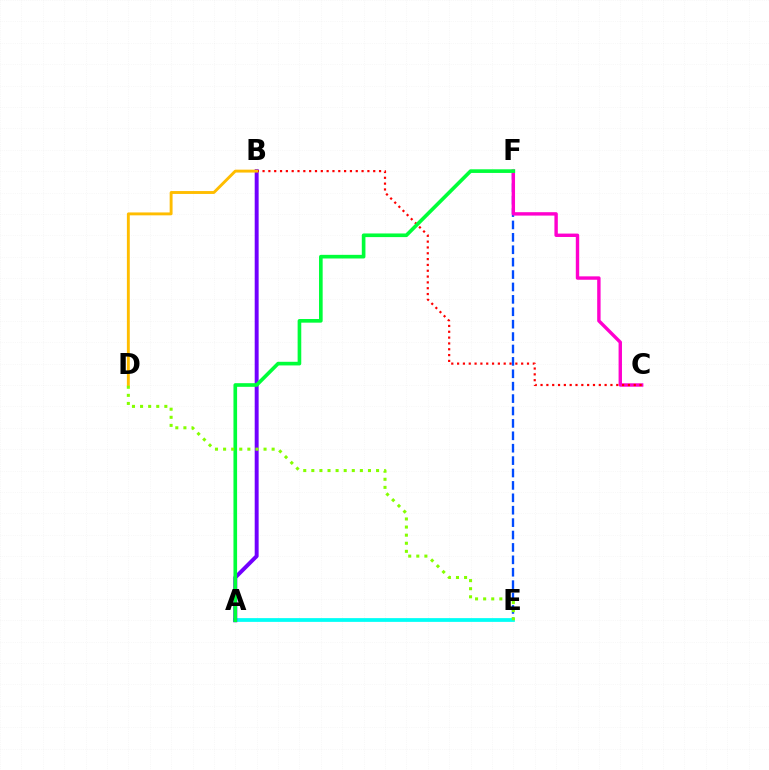{('E', 'F'): [{'color': '#004bff', 'line_style': 'dashed', 'thickness': 1.68}], ('C', 'F'): [{'color': '#ff00cf', 'line_style': 'solid', 'thickness': 2.45}], ('A', 'E'): [{'color': '#00fff6', 'line_style': 'solid', 'thickness': 2.7}], ('A', 'B'): [{'color': '#7200ff', 'line_style': 'solid', 'thickness': 2.83}], ('B', 'C'): [{'color': '#ff0000', 'line_style': 'dotted', 'thickness': 1.58}], ('B', 'D'): [{'color': '#ffbd00', 'line_style': 'solid', 'thickness': 2.09}], ('A', 'F'): [{'color': '#00ff39', 'line_style': 'solid', 'thickness': 2.62}], ('D', 'E'): [{'color': '#84ff00', 'line_style': 'dotted', 'thickness': 2.2}]}